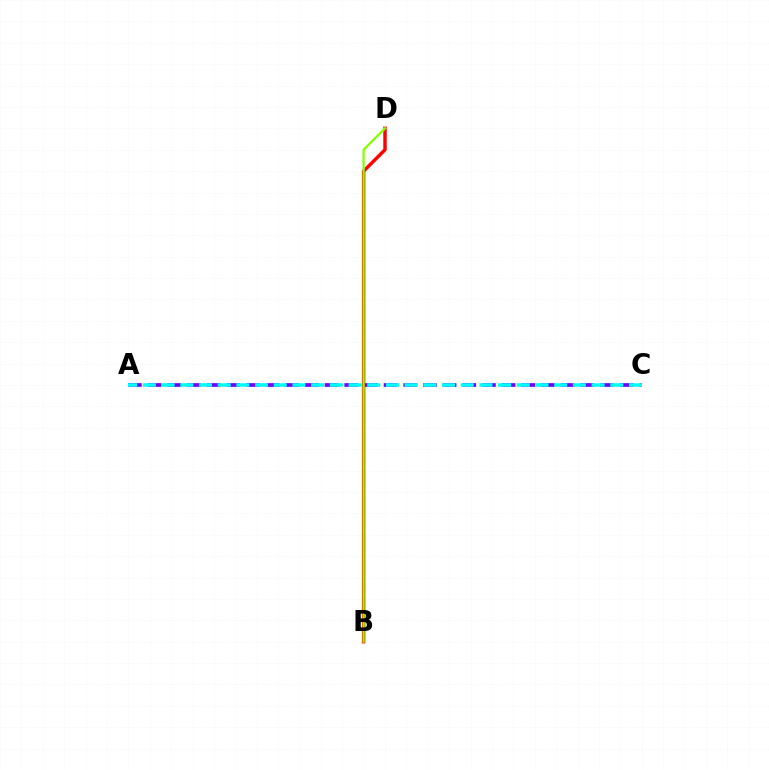{('A', 'C'): [{'color': '#7200ff', 'line_style': 'dashed', 'thickness': 2.67}, {'color': '#00fff6', 'line_style': 'dashed', 'thickness': 2.54}], ('B', 'D'): [{'color': '#ff0000', 'line_style': 'solid', 'thickness': 2.49}, {'color': '#84ff00', 'line_style': 'solid', 'thickness': 1.62}]}